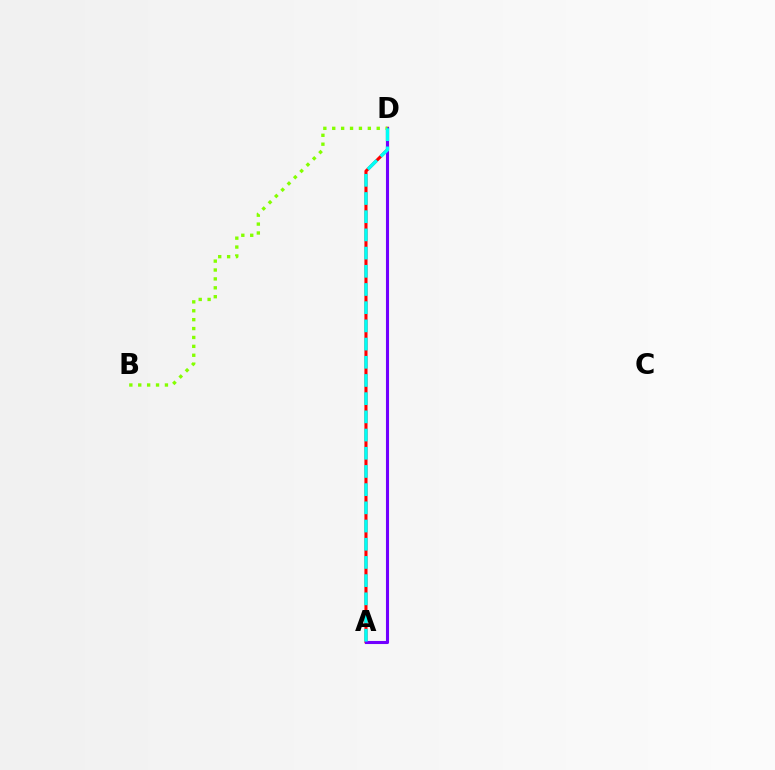{('A', 'D'): [{'color': '#ff0000', 'line_style': 'solid', 'thickness': 2.21}, {'color': '#7200ff', 'line_style': 'solid', 'thickness': 2.22}, {'color': '#00fff6', 'line_style': 'dashed', 'thickness': 2.47}], ('B', 'D'): [{'color': '#84ff00', 'line_style': 'dotted', 'thickness': 2.42}]}